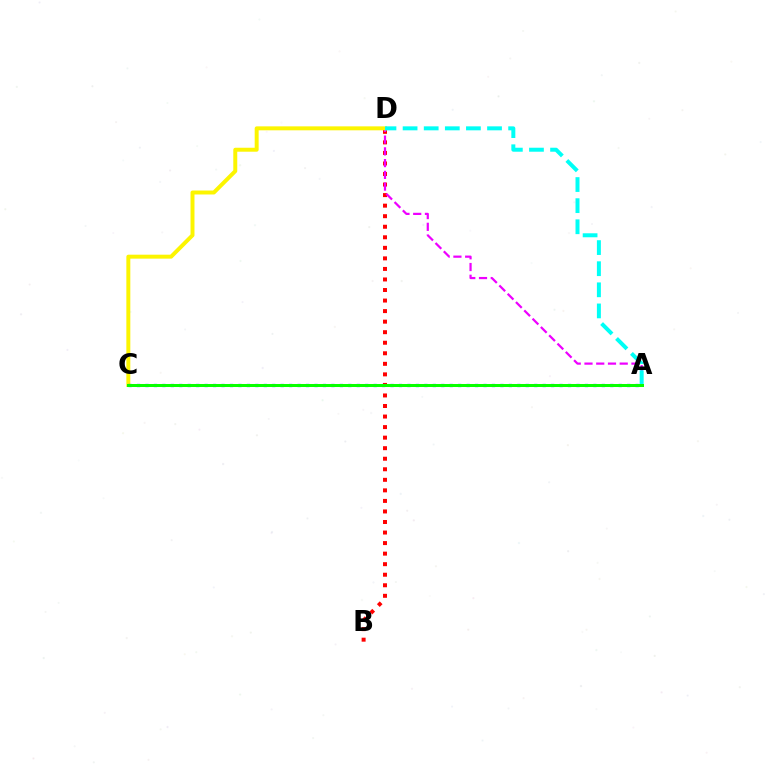{('B', 'D'): [{'color': '#ff0000', 'line_style': 'dotted', 'thickness': 2.87}], ('A', 'D'): [{'color': '#ee00ff', 'line_style': 'dashed', 'thickness': 1.6}, {'color': '#00fff6', 'line_style': 'dashed', 'thickness': 2.87}], ('C', 'D'): [{'color': '#fcf500', 'line_style': 'solid', 'thickness': 2.85}], ('A', 'C'): [{'color': '#0010ff', 'line_style': 'dotted', 'thickness': 2.3}, {'color': '#08ff00', 'line_style': 'solid', 'thickness': 2.17}]}